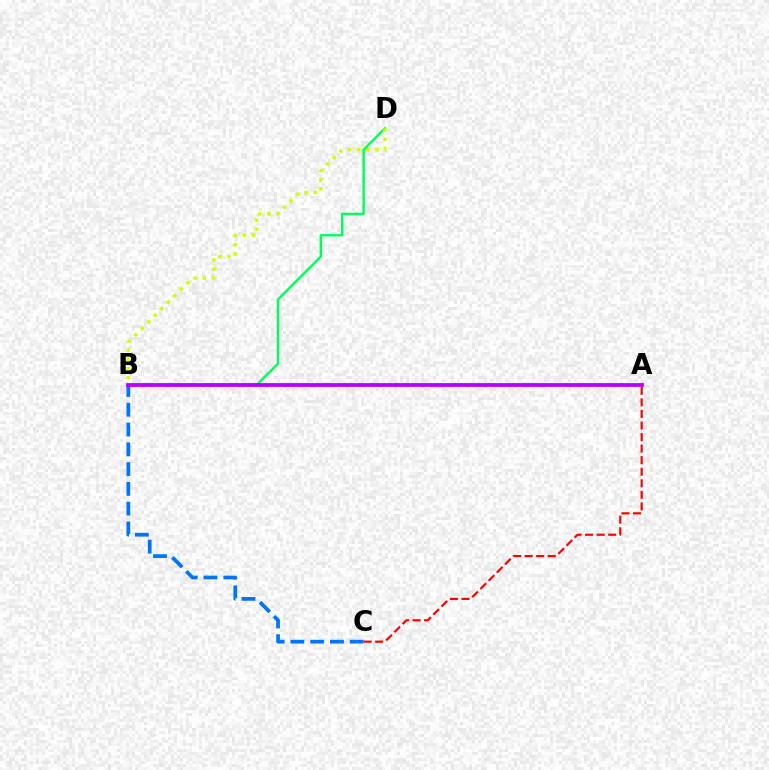{('B', 'C'): [{'color': '#0074ff', 'line_style': 'dashed', 'thickness': 2.69}], ('A', 'C'): [{'color': '#ff0000', 'line_style': 'dashed', 'thickness': 1.57}], ('B', 'D'): [{'color': '#00ff5c', 'line_style': 'solid', 'thickness': 1.75}, {'color': '#d1ff00', 'line_style': 'dotted', 'thickness': 2.5}], ('A', 'B'): [{'color': '#b900ff', 'line_style': 'solid', 'thickness': 2.73}]}